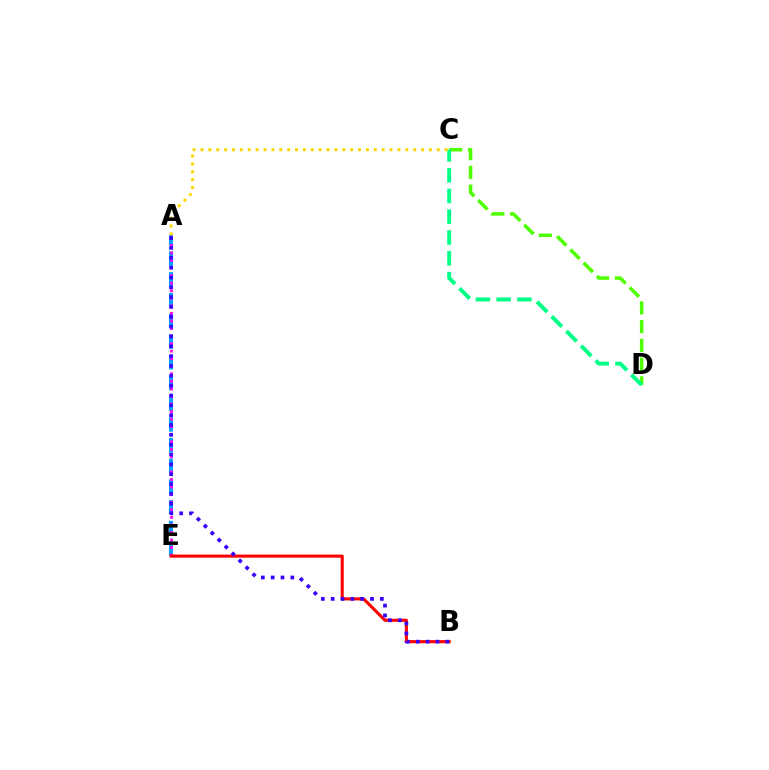{('A', 'E'): [{'color': '#009eff', 'line_style': 'dashed', 'thickness': 2.82}, {'color': '#ff00ed', 'line_style': 'dotted', 'thickness': 2.05}], ('B', 'E'): [{'color': '#ff0000', 'line_style': 'solid', 'thickness': 2.22}], ('C', 'D'): [{'color': '#4fff00', 'line_style': 'dashed', 'thickness': 2.55}, {'color': '#00ff86', 'line_style': 'dashed', 'thickness': 2.82}], ('A', 'B'): [{'color': '#3700ff', 'line_style': 'dotted', 'thickness': 2.67}], ('A', 'C'): [{'color': '#ffd500', 'line_style': 'dotted', 'thickness': 2.14}]}